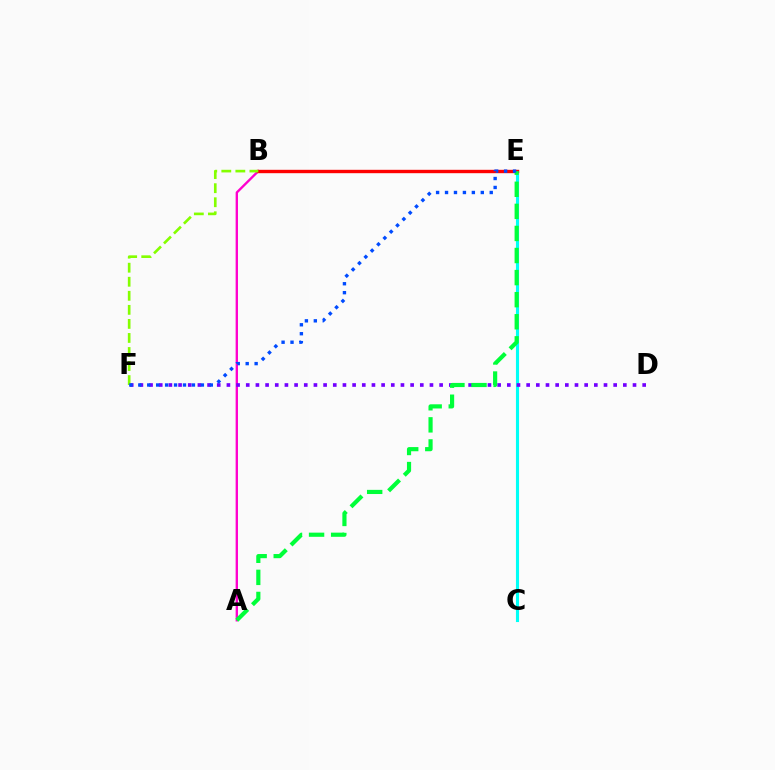{('B', 'E'): [{'color': '#ffbd00', 'line_style': 'dashed', 'thickness': 1.82}, {'color': '#ff0000', 'line_style': 'solid', 'thickness': 2.43}], ('C', 'E'): [{'color': '#00fff6', 'line_style': 'solid', 'thickness': 2.24}], ('A', 'B'): [{'color': '#ff00cf', 'line_style': 'solid', 'thickness': 1.69}], ('D', 'F'): [{'color': '#7200ff', 'line_style': 'dotted', 'thickness': 2.63}], ('B', 'F'): [{'color': '#84ff00', 'line_style': 'dashed', 'thickness': 1.91}], ('A', 'E'): [{'color': '#00ff39', 'line_style': 'dashed', 'thickness': 3.0}], ('E', 'F'): [{'color': '#004bff', 'line_style': 'dotted', 'thickness': 2.43}]}